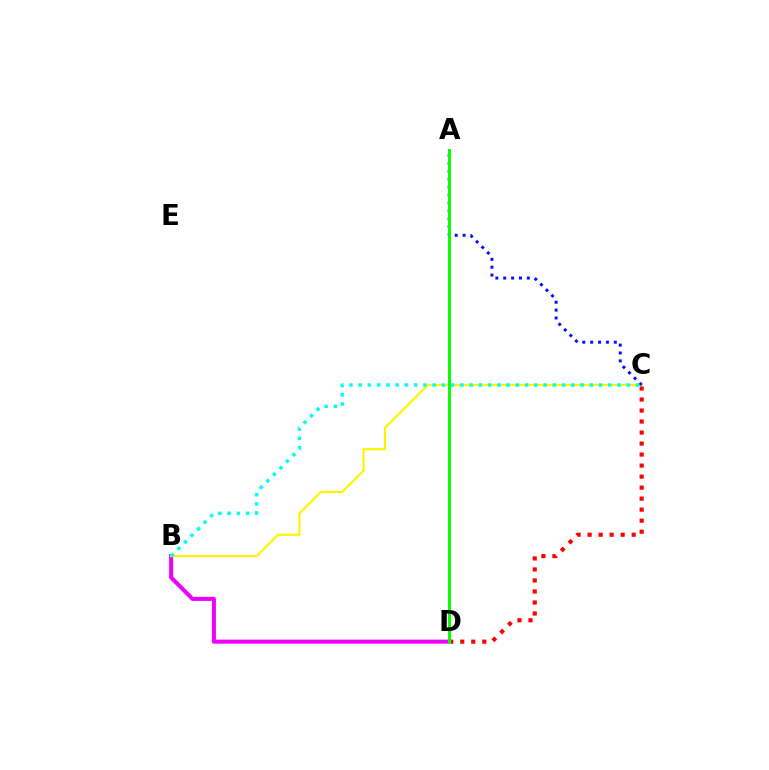{('C', 'D'): [{'color': '#ff0000', 'line_style': 'dotted', 'thickness': 2.99}], ('B', 'D'): [{'color': '#ee00ff', 'line_style': 'solid', 'thickness': 2.92}], ('B', 'C'): [{'color': '#fcf500', 'line_style': 'solid', 'thickness': 1.55}, {'color': '#00fff6', 'line_style': 'dotted', 'thickness': 2.51}], ('A', 'C'): [{'color': '#0010ff', 'line_style': 'dotted', 'thickness': 2.14}], ('A', 'D'): [{'color': '#08ff00', 'line_style': 'solid', 'thickness': 2.13}]}